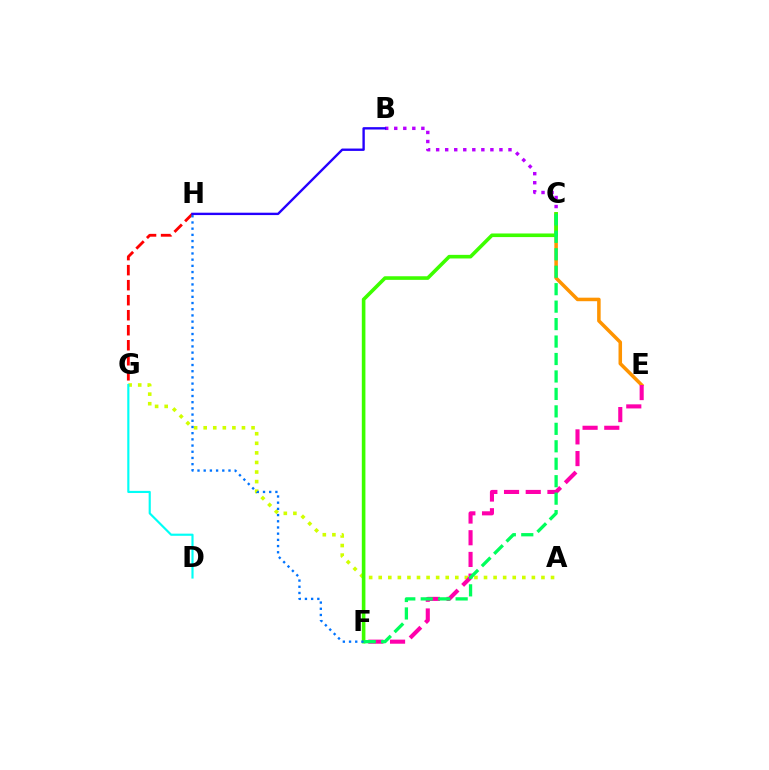{('A', 'G'): [{'color': '#d1ff00', 'line_style': 'dotted', 'thickness': 2.6}], ('C', 'E'): [{'color': '#ff9400', 'line_style': 'solid', 'thickness': 2.54}], ('B', 'C'): [{'color': '#b900ff', 'line_style': 'dotted', 'thickness': 2.46}], ('E', 'F'): [{'color': '#ff00ac', 'line_style': 'dashed', 'thickness': 2.95}], ('C', 'F'): [{'color': '#3dff00', 'line_style': 'solid', 'thickness': 2.6}, {'color': '#00ff5c', 'line_style': 'dashed', 'thickness': 2.37}], ('G', 'H'): [{'color': '#ff0000', 'line_style': 'dashed', 'thickness': 2.04}], ('B', 'H'): [{'color': '#2500ff', 'line_style': 'solid', 'thickness': 1.71}], ('F', 'H'): [{'color': '#0074ff', 'line_style': 'dotted', 'thickness': 1.68}], ('D', 'G'): [{'color': '#00fff6', 'line_style': 'solid', 'thickness': 1.55}]}